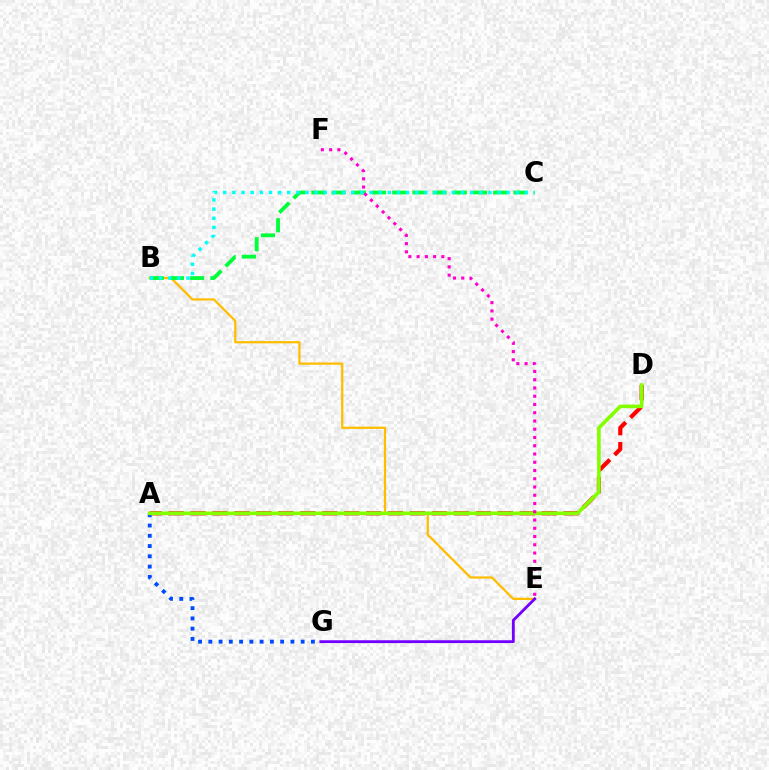{('B', 'E'): [{'color': '#ffbd00', 'line_style': 'solid', 'thickness': 1.62}], ('A', 'D'): [{'color': '#ff0000', 'line_style': 'dashed', 'thickness': 2.98}, {'color': '#84ff00', 'line_style': 'solid', 'thickness': 2.63}], ('A', 'G'): [{'color': '#004bff', 'line_style': 'dotted', 'thickness': 2.79}], ('B', 'C'): [{'color': '#00ff39', 'line_style': 'dashed', 'thickness': 2.74}, {'color': '#00fff6', 'line_style': 'dotted', 'thickness': 2.48}], ('E', 'G'): [{'color': '#7200ff', 'line_style': 'solid', 'thickness': 2.03}], ('E', 'F'): [{'color': '#ff00cf', 'line_style': 'dotted', 'thickness': 2.24}]}